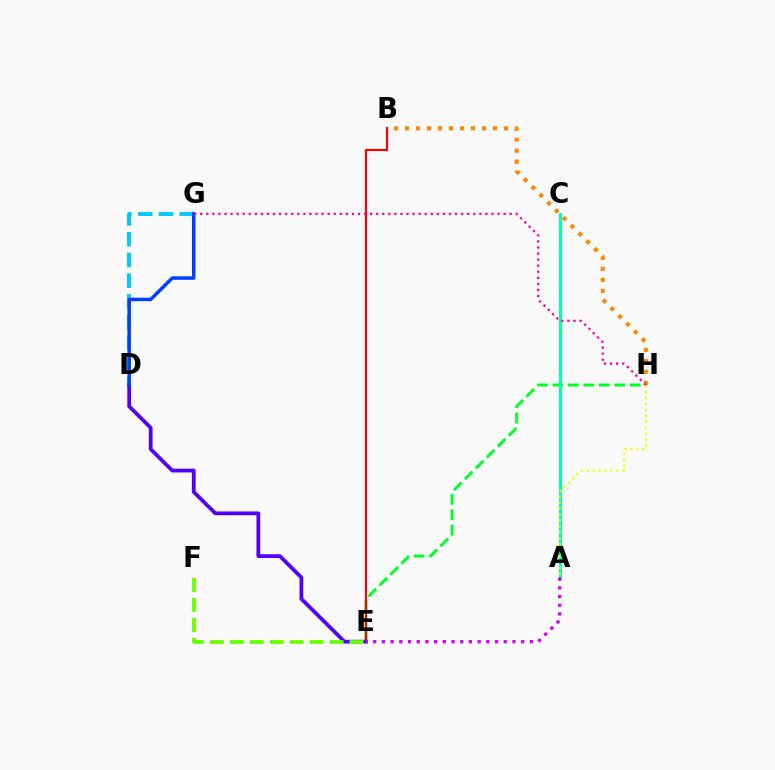{('D', 'G'): [{'color': '#00c7ff', 'line_style': 'dashed', 'thickness': 2.82}, {'color': '#003fff', 'line_style': 'solid', 'thickness': 2.52}], ('E', 'H'): [{'color': '#00ff27', 'line_style': 'dashed', 'thickness': 2.1}], ('B', 'E'): [{'color': '#ff0000', 'line_style': 'solid', 'thickness': 1.56}], ('A', 'C'): [{'color': '#00ffaf', 'line_style': 'solid', 'thickness': 2.16}], ('D', 'E'): [{'color': '#4f00ff', 'line_style': 'solid', 'thickness': 2.7}], ('E', 'F'): [{'color': '#66ff00', 'line_style': 'dashed', 'thickness': 2.71}], ('B', 'H'): [{'color': '#ff8800', 'line_style': 'dotted', 'thickness': 2.99}], ('A', 'E'): [{'color': '#d600ff', 'line_style': 'dotted', 'thickness': 2.36}], ('G', 'H'): [{'color': '#ff00a0', 'line_style': 'dotted', 'thickness': 1.65}], ('A', 'H'): [{'color': '#eeff00', 'line_style': 'dotted', 'thickness': 1.61}]}